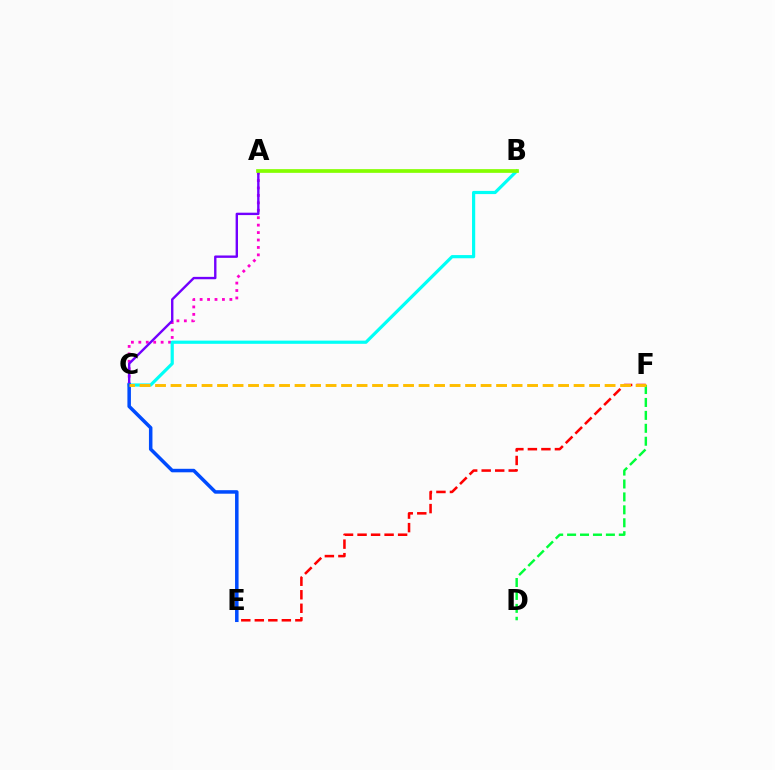{('A', 'C'): [{'color': '#ff00cf', 'line_style': 'dotted', 'thickness': 2.02}, {'color': '#7200ff', 'line_style': 'solid', 'thickness': 1.72}], ('E', 'F'): [{'color': '#ff0000', 'line_style': 'dashed', 'thickness': 1.84}], ('B', 'C'): [{'color': '#00fff6', 'line_style': 'solid', 'thickness': 2.29}], ('A', 'B'): [{'color': '#84ff00', 'line_style': 'solid', 'thickness': 2.67}], ('D', 'F'): [{'color': '#00ff39', 'line_style': 'dashed', 'thickness': 1.76}], ('C', 'E'): [{'color': '#004bff', 'line_style': 'solid', 'thickness': 2.53}], ('C', 'F'): [{'color': '#ffbd00', 'line_style': 'dashed', 'thickness': 2.11}]}